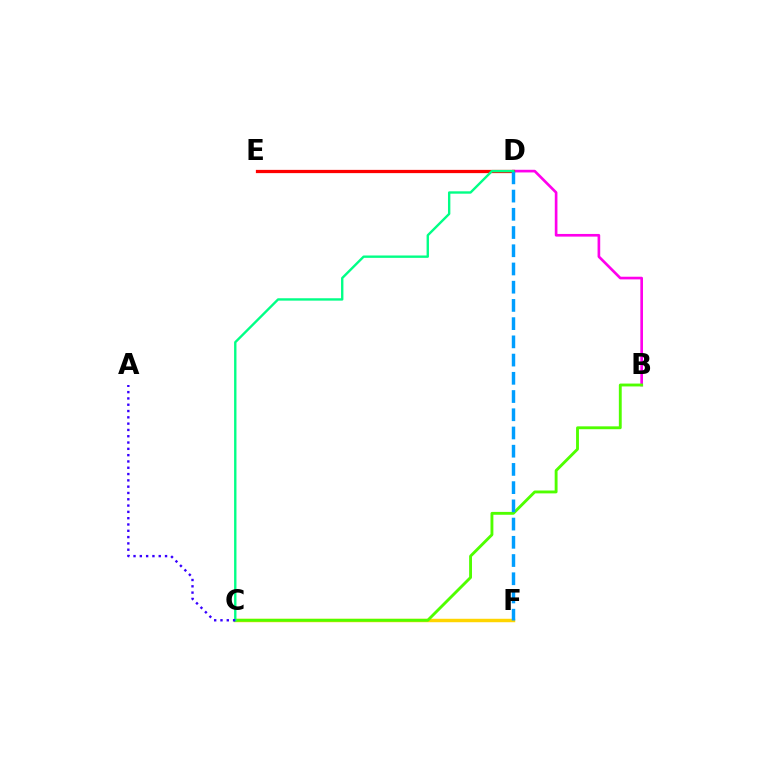{('B', 'D'): [{'color': '#ff00ed', 'line_style': 'solid', 'thickness': 1.92}], ('C', 'F'): [{'color': '#ffd500', 'line_style': 'solid', 'thickness': 2.49}], ('D', 'E'): [{'color': '#ff0000', 'line_style': 'solid', 'thickness': 2.34}], ('B', 'C'): [{'color': '#4fff00', 'line_style': 'solid', 'thickness': 2.07}], ('D', 'F'): [{'color': '#009eff', 'line_style': 'dashed', 'thickness': 2.48}], ('C', 'D'): [{'color': '#00ff86', 'line_style': 'solid', 'thickness': 1.71}], ('A', 'C'): [{'color': '#3700ff', 'line_style': 'dotted', 'thickness': 1.71}]}